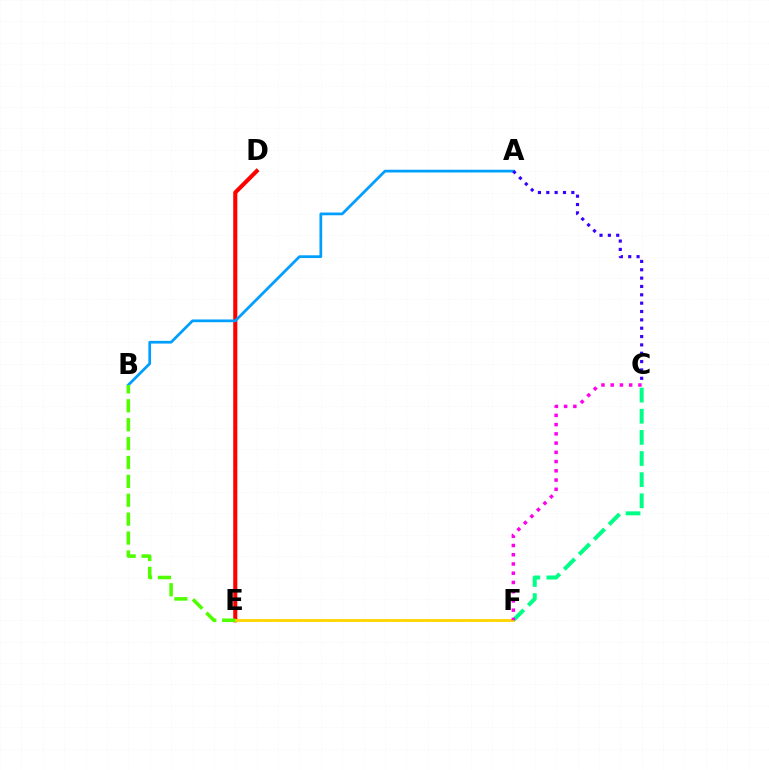{('C', 'F'): [{'color': '#00ff86', 'line_style': 'dashed', 'thickness': 2.87}, {'color': '#ff00ed', 'line_style': 'dotted', 'thickness': 2.51}], ('D', 'E'): [{'color': '#ff0000', 'line_style': 'solid', 'thickness': 2.95}], ('A', 'B'): [{'color': '#009eff', 'line_style': 'solid', 'thickness': 1.97}], ('E', 'F'): [{'color': '#ffd500', 'line_style': 'solid', 'thickness': 2.04}], ('A', 'C'): [{'color': '#3700ff', 'line_style': 'dotted', 'thickness': 2.27}], ('B', 'E'): [{'color': '#4fff00', 'line_style': 'dashed', 'thickness': 2.57}]}